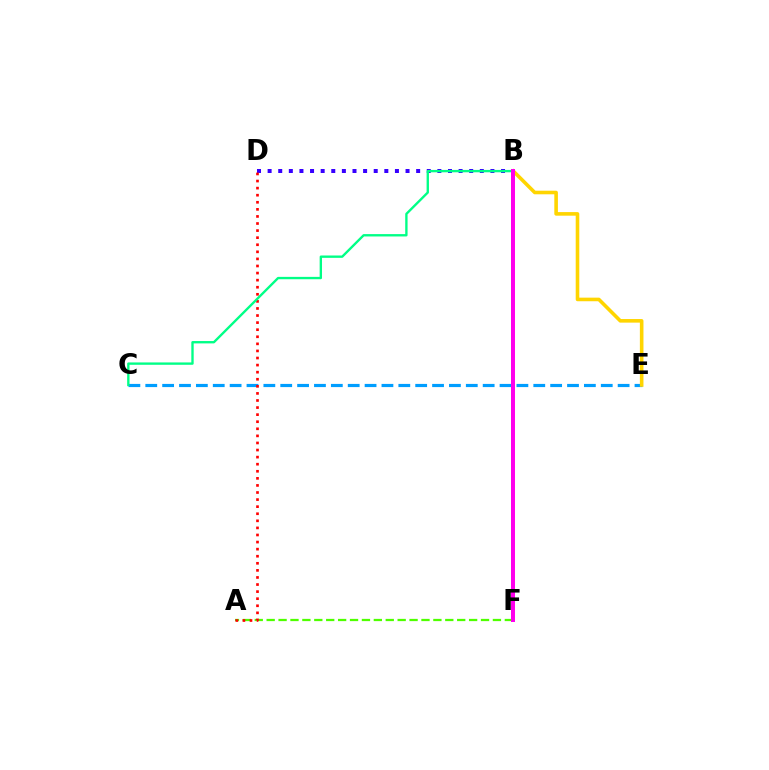{('C', 'E'): [{'color': '#009eff', 'line_style': 'dashed', 'thickness': 2.29}], ('B', 'D'): [{'color': '#3700ff', 'line_style': 'dotted', 'thickness': 2.88}], ('A', 'F'): [{'color': '#4fff00', 'line_style': 'dashed', 'thickness': 1.62}], ('B', 'E'): [{'color': '#ffd500', 'line_style': 'solid', 'thickness': 2.59}], ('A', 'D'): [{'color': '#ff0000', 'line_style': 'dotted', 'thickness': 1.92}], ('B', 'C'): [{'color': '#00ff86', 'line_style': 'solid', 'thickness': 1.7}], ('B', 'F'): [{'color': '#ff00ed', 'line_style': 'solid', 'thickness': 2.87}]}